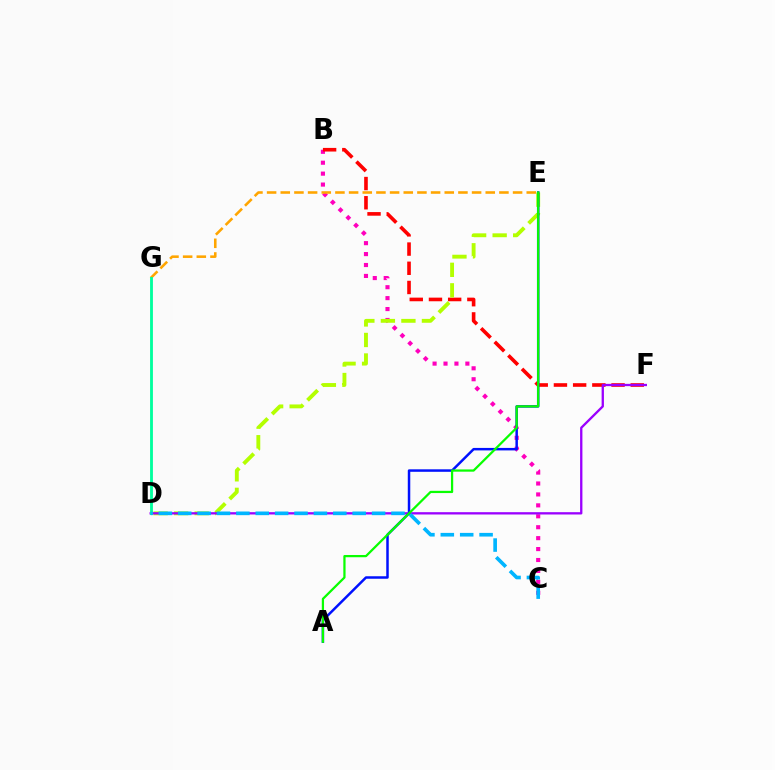{('B', 'C'): [{'color': '#ff00bd', 'line_style': 'dotted', 'thickness': 2.97}], ('B', 'F'): [{'color': '#ff0000', 'line_style': 'dashed', 'thickness': 2.61}], ('E', 'G'): [{'color': '#ffa500', 'line_style': 'dashed', 'thickness': 1.86}], ('D', 'E'): [{'color': '#b3ff00', 'line_style': 'dashed', 'thickness': 2.79}], ('D', 'F'): [{'color': '#9b00ff', 'line_style': 'solid', 'thickness': 1.67}], ('A', 'E'): [{'color': '#0010ff', 'line_style': 'solid', 'thickness': 1.79}, {'color': '#08ff00', 'line_style': 'solid', 'thickness': 1.61}], ('D', 'G'): [{'color': '#00ff9d', 'line_style': 'solid', 'thickness': 2.04}], ('C', 'D'): [{'color': '#00b5ff', 'line_style': 'dashed', 'thickness': 2.63}]}